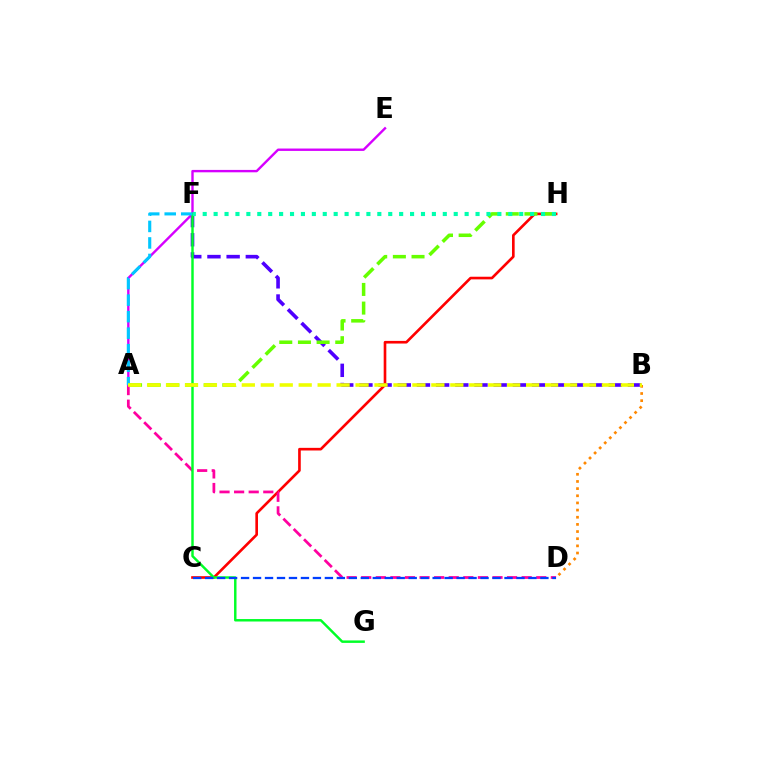{('B', 'F'): [{'color': '#4f00ff', 'line_style': 'dashed', 'thickness': 2.61}], ('C', 'H'): [{'color': '#ff0000', 'line_style': 'solid', 'thickness': 1.9}], ('A', 'D'): [{'color': '#ff00a0', 'line_style': 'dashed', 'thickness': 1.98}], ('A', 'E'): [{'color': '#d600ff', 'line_style': 'solid', 'thickness': 1.72}], ('F', 'G'): [{'color': '#00ff27', 'line_style': 'solid', 'thickness': 1.77}], ('A', 'H'): [{'color': '#66ff00', 'line_style': 'dashed', 'thickness': 2.54}], ('A', 'F'): [{'color': '#00c7ff', 'line_style': 'dashed', 'thickness': 2.24}], ('F', 'H'): [{'color': '#00ffaf', 'line_style': 'dotted', 'thickness': 2.97}], ('B', 'D'): [{'color': '#ff8800', 'line_style': 'dotted', 'thickness': 1.94}], ('C', 'D'): [{'color': '#003fff', 'line_style': 'dashed', 'thickness': 1.63}], ('A', 'B'): [{'color': '#eeff00', 'line_style': 'dashed', 'thickness': 2.57}]}